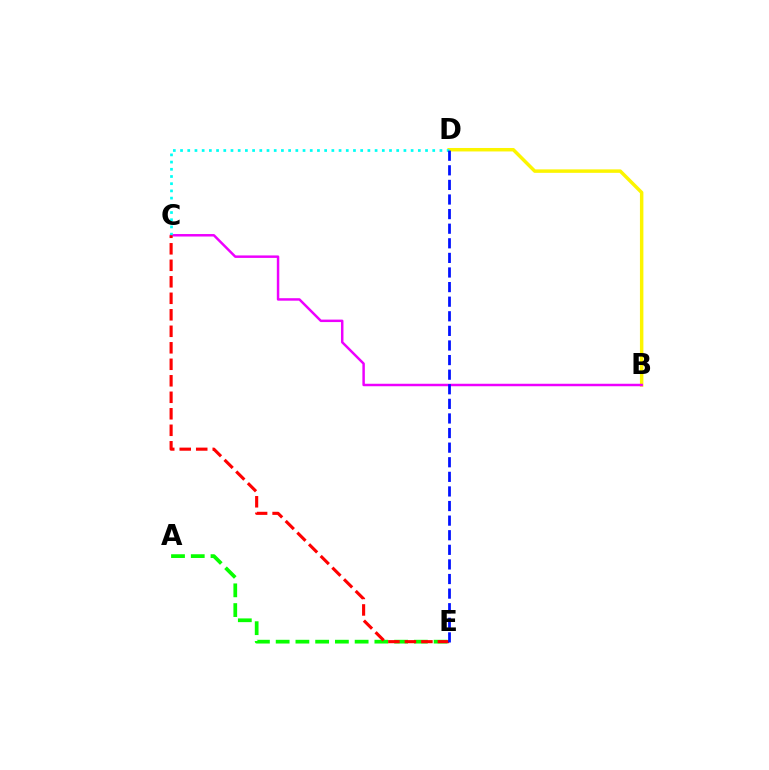{('A', 'E'): [{'color': '#08ff00', 'line_style': 'dashed', 'thickness': 2.68}], ('B', 'D'): [{'color': '#fcf500', 'line_style': 'solid', 'thickness': 2.49}], ('B', 'C'): [{'color': '#ee00ff', 'line_style': 'solid', 'thickness': 1.78}], ('C', 'D'): [{'color': '#00fff6', 'line_style': 'dotted', 'thickness': 1.96}], ('C', 'E'): [{'color': '#ff0000', 'line_style': 'dashed', 'thickness': 2.24}], ('D', 'E'): [{'color': '#0010ff', 'line_style': 'dashed', 'thickness': 1.98}]}